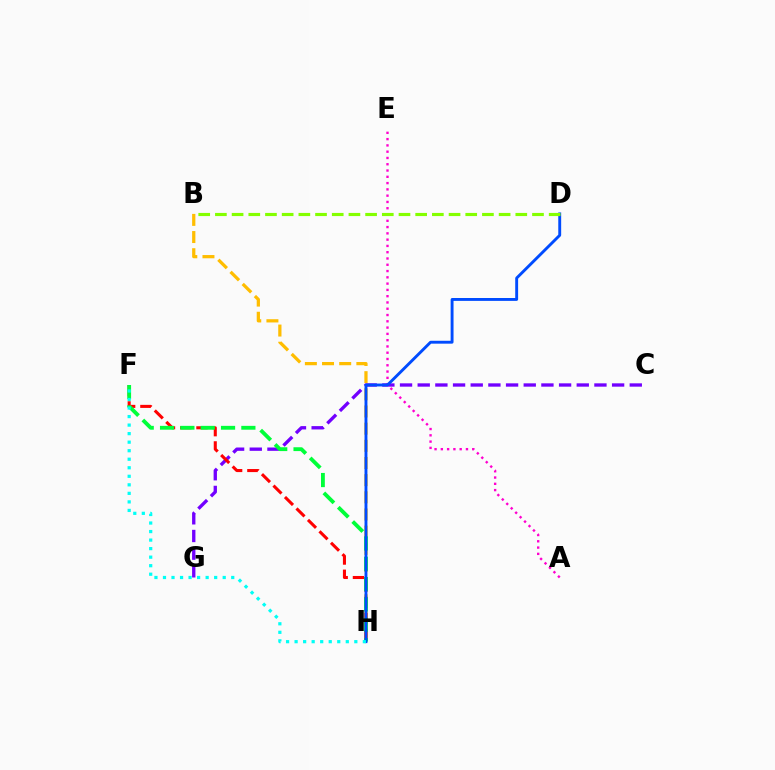{('A', 'E'): [{'color': '#ff00cf', 'line_style': 'dotted', 'thickness': 1.71}], ('B', 'H'): [{'color': '#ffbd00', 'line_style': 'dashed', 'thickness': 2.33}], ('C', 'G'): [{'color': '#7200ff', 'line_style': 'dashed', 'thickness': 2.4}], ('F', 'H'): [{'color': '#ff0000', 'line_style': 'dashed', 'thickness': 2.2}, {'color': '#00ff39', 'line_style': 'dashed', 'thickness': 2.76}, {'color': '#00fff6', 'line_style': 'dotted', 'thickness': 2.32}], ('D', 'H'): [{'color': '#004bff', 'line_style': 'solid', 'thickness': 2.08}], ('B', 'D'): [{'color': '#84ff00', 'line_style': 'dashed', 'thickness': 2.27}]}